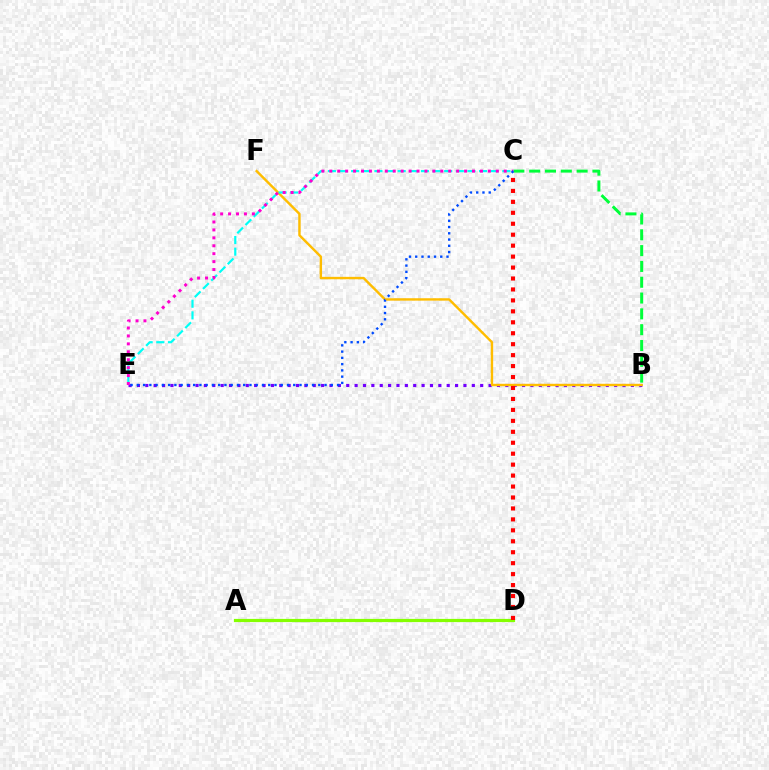{('A', 'D'): [{'color': '#84ff00', 'line_style': 'solid', 'thickness': 2.31}], ('B', 'E'): [{'color': '#7200ff', 'line_style': 'dotted', 'thickness': 2.27}], ('B', 'F'): [{'color': '#ffbd00', 'line_style': 'solid', 'thickness': 1.74}], ('C', 'D'): [{'color': '#ff0000', 'line_style': 'dotted', 'thickness': 2.97}], ('C', 'E'): [{'color': '#00fff6', 'line_style': 'dashed', 'thickness': 1.58}, {'color': '#ff00cf', 'line_style': 'dotted', 'thickness': 2.15}, {'color': '#004bff', 'line_style': 'dotted', 'thickness': 1.7}], ('B', 'C'): [{'color': '#00ff39', 'line_style': 'dashed', 'thickness': 2.15}]}